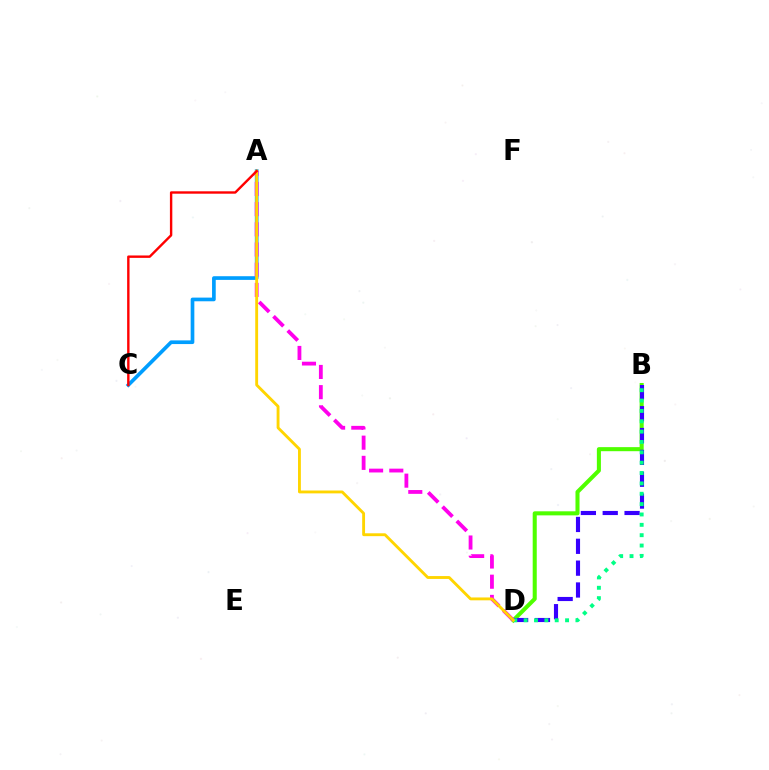{('B', 'D'): [{'color': '#4fff00', 'line_style': 'solid', 'thickness': 2.92}, {'color': '#3700ff', 'line_style': 'dashed', 'thickness': 2.97}, {'color': '#00ff86', 'line_style': 'dotted', 'thickness': 2.81}], ('A', 'C'): [{'color': '#009eff', 'line_style': 'solid', 'thickness': 2.65}, {'color': '#ff0000', 'line_style': 'solid', 'thickness': 1.73}], ('A', 'D'): [{'color': '#ff00ed', 'line_style': 'dashed', 'thickness': 2.74}, {'color': '#ffd500', 'line_style': 'solid', 'thickness': 2.06}]}